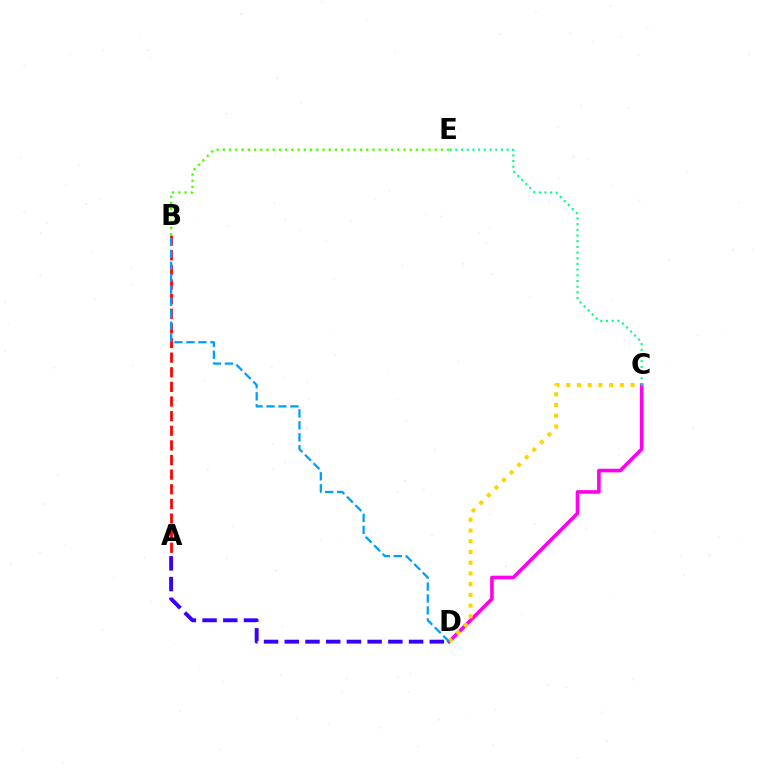{('C', 'D'): [{'color': '#ff00ed', 'line_style': 'solid', 'thickness': 2.6}, {'color': '#ffd500', 'line_style': 'dotted', 'thickness': 2.91}], ('A', 'D'): [{'color': '#3700ff', 'line_style': 'dashed', 'thickness': 2.81}], ('A', 'B'): [{'color': '#ff0000', 'line_style': 'dashed', 'thickness': 1.99}], ('B', 'E'): [{'color': '#4fff00', 'line_style': 'dotted', 'thickness': 1.69}], ('C', 'E'): [{'color': '#00ff86', 'line_style': 'dotted', 'thickness': 1.54}], ('B', 'D'): [{'color': '#009eff', 'line_style': 'dashed', 'thickness': 1.63}]}